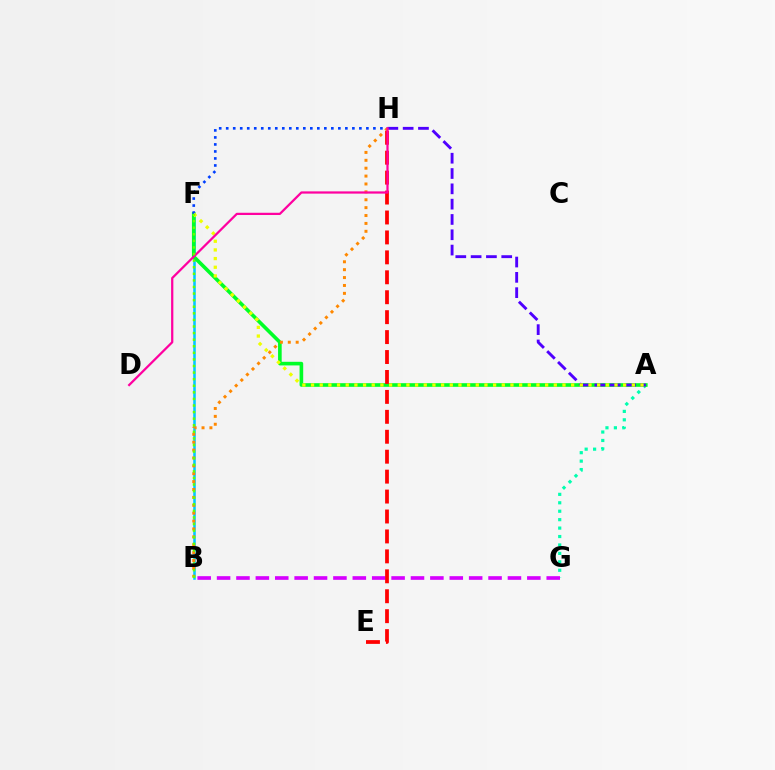{('A', 'G'): [{'color': '#00ffaf', 'line_style': 'dotted', 'thickness': 2.29}], ('B', 'F'): [{'color': '#00c7ff', 'line_style': 'solid', 'thickness': 1.84}, {'color': '#66ff00', 'line_style': 'dotted', 'thickness': 1.79}], ('A', 'F'): [{'color': '#00ff27', 'line_style': 'solid', 'thickness': 2.61}, {'color': '#eeff00', 'line_style': 'dotted', 'thickness': 2.36}], ('F', 'H'): [{'color': '#003fff', 'line_style': 'dotted', 'thickness': 1.9}], ('B', 'G'): [{'color': '#d600ff', 'line_style': 'dashed', 'thickness': 2.63}], ('A', 'H'): [{'color': '#4f00ff', 'line_style': 'dashed', 'thickness': 2.08}], ('E', 'H'): [{'color': '#ff0000', 'line_style': 'dashed', 'thickness': 2.71}], ('B', 'H'): [{'color': '#ff8800', 'line_style': 'dotted', 'thickness': 2.14}], ('D', 'H'): [{'color': '#ff00a0', 'line_style': 'solid', 'thickness': 1.61}]}